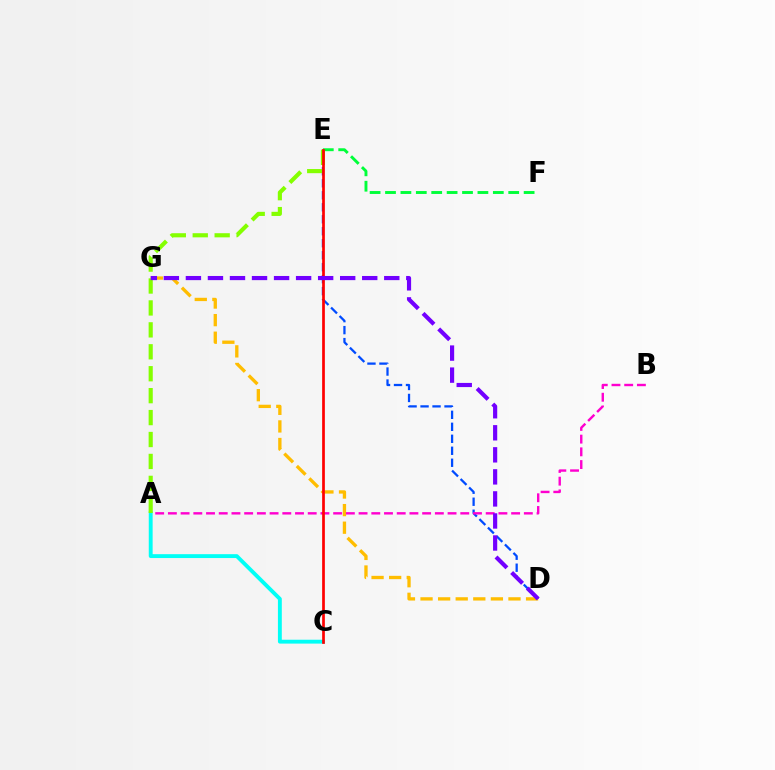{('E', 'F'): [{'color': '#00ff39', 'line_style': 'dashed', 'thickness': 2.09}], ('D', 'E'): [{'color': '#004bff', 'line_style': 'dashed', 'thickness': 1.63}], ('D', 'G'): [{'color': '#ffbd00', 'line_style': 'dashed', 'thickness': 2.39}, {'color': '#7200ff', 'line_style': 'dashed', 'thickness': 2.99}], ('A', 'B'): [{'color': '#ff00cf', 'line_style': 'dashed', 'thickness': 1.73}], ('A', 'C'): [{'color': '#00fff6', 'line_style': 'solid', 'thickness': 2.79}], ('A', 'E'): [{'color': '#84ff00', 'line_style': 'dashed', 'thickness': 2.98}], ('C', 'E'): [{'color': '#ff0000', 'line_style': 'solid', 'thickness': 1.95}]}